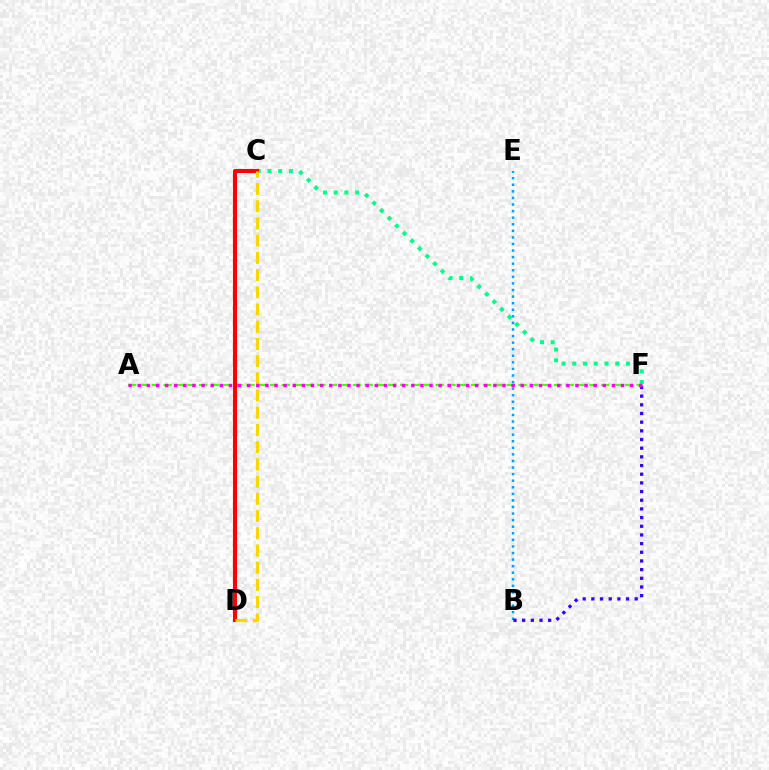{('C', 'F'): [{'color': '#00ff86', 'line_style': 'dotted', 'thickness': 2.92}], ('A', 'F'): [{'color': '#4fff00', 'line_style': 'dashed', 'thickness': 1.61}, {'color': '#ff00ed', 'line_style': 'dotted', 'thickness': 2.48}], ('C', 'D'): [{'color': '#ff0000', 'line_style': 'solid', 'thickness': 2.95}, {'color': '#ffd500', 'line_style': 'dashed', 'thickness': 2.34}], ('B', 'E'): [{'color': '#009eff', 'line_style': 'dotted', 'thickness': 1.79}], ('B', 'F'): [{'color': '#3700ff', 'line_style': 'dotted', 'thickness': 2.36}]}